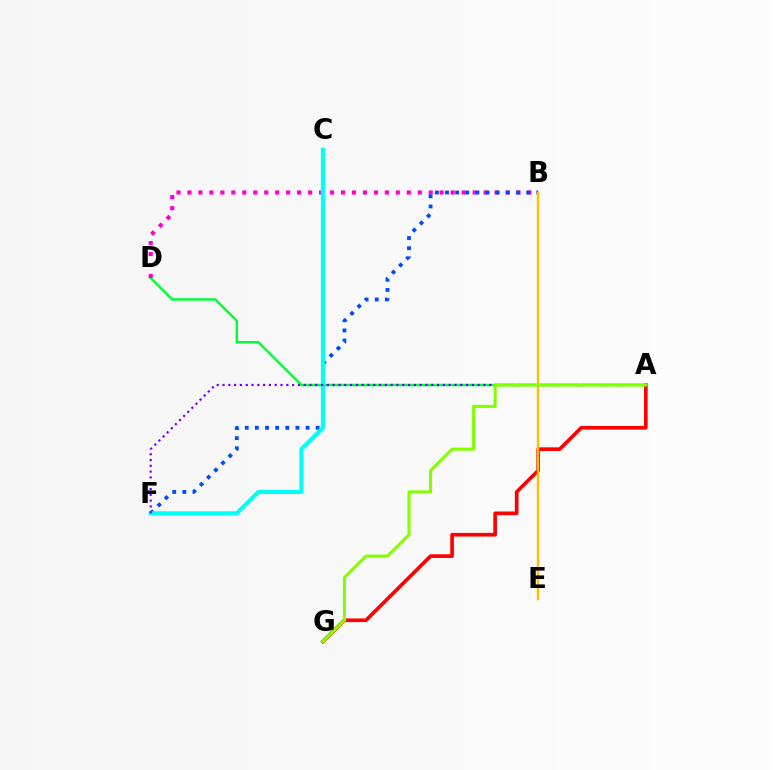{('A', 'D'): [{'color': '#00ff39', 'line_style': 'solid', 'thickness': 1.78}], ('B', 'D'): [{'color': '#ff00cf', 'line_style': 'dotted', 'thickness': 2.98}], ('B', 'F'): [{'color': '#004bff', 'line_style': 'dotted', 'thickness': 2.75}], ('A', 'G'): [{'color': '#ff0000', 'line_style': 'solid', 'thickness': 2.64}, {'color': '#84ff00', 'line_style': 'solid', 'thickness': 2.22}], ('C', 'F'): [{'color': '#00fff6', 'line_style': 'solid', 'thickness': 2.98}], ('B', 'E'): [{'color': '#ffbd00', 'line_style': 'solid', 'thickness': 1.74}], ('A', 'F'): [{'color': '#7200ff', 'line_style': 'dotted', 'thickness': 1.58}]}